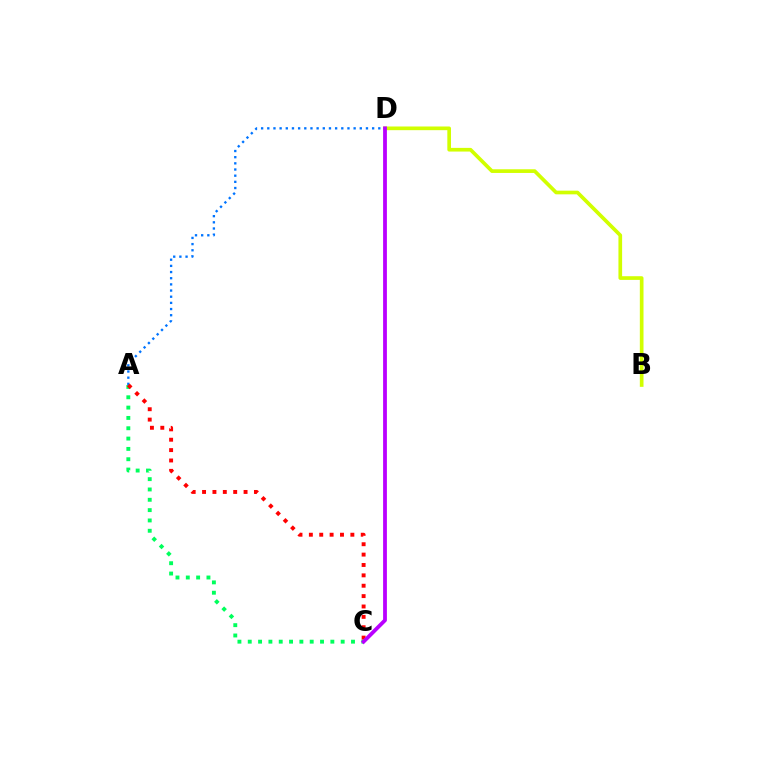{('A', 'C'): [{'color': '#00ff5c', 'line_style': 'dotted', 'thickness': 2.81}, {'color': '#ff0000', 'line_style': 'dotted', 'thickness': 2.82}], ('B', 'D'): [{'color': '#d1ff00', 'line_style': 'solid', 'thickness': 2.65}], ('A', 'D'): [{'color': '#0074ff', 'line_style': 'dotted', 'thickness': 1.68}], ('C', 'D'): [{'color': '#b900ff', 'line_style': 'solid', 'thickness': 2.73}]}